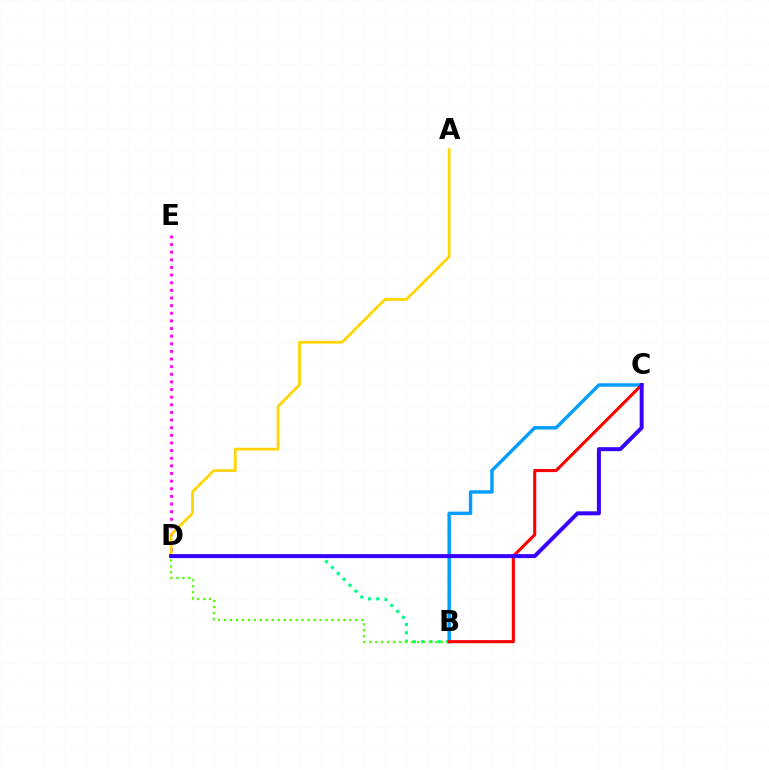{('B', 'D'): [{'color': '#00ff86', 'line_style': 'dotted', 'thickness': 2.27}, {'color': '#4fff00', 'line_style': 'dotted', 'thickness': 1.62}], ('D', 'E'): [{'color': '#ff00ed', 'line_style': 'dotted', 'thickness': 2.07}], ('A', 'D'): [{'color': '#ffd500', 'line_style': 'solid', 'thickness': 1.96}], ('B', 'C'): [{'color': '#009eff', 'line_style': 'solid', 'thickness': 2.47}, {'color': '#ff0000', 'line_style': 'solid', 'thickness': 2.22}], ('C', 'D'): [{'color': '#3700ff', 'line_style': 'solid', 'thickness': 2.87}]}